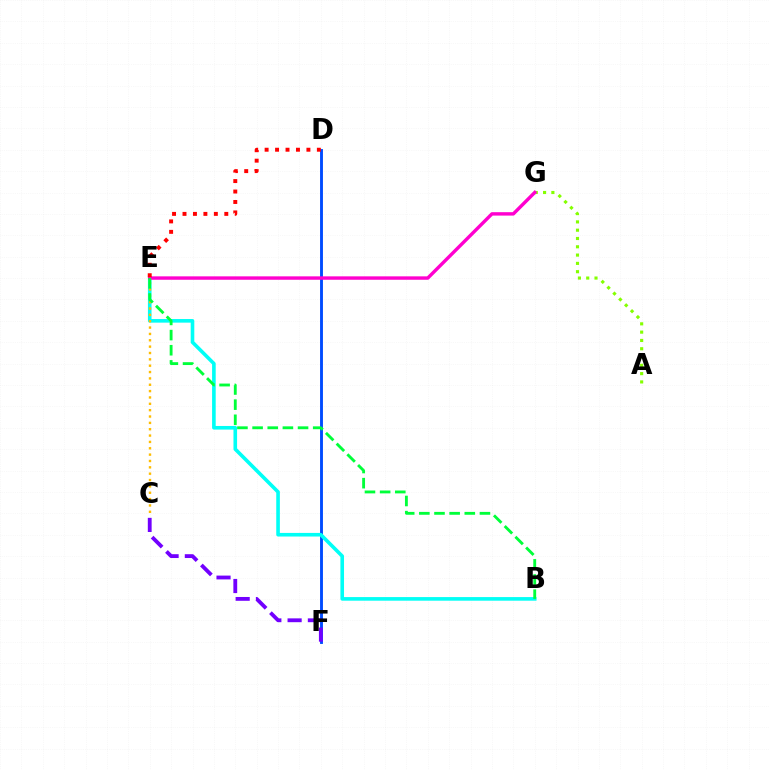{('A', 'G'): [{'color': '#84ff00', 'line_style': 'dotted', 'thickness': 2.25}], ('D', 'F'): [{'color': '#004bff', 'line_style': 'solid', 'thickness': 2.08}], ('B', 'E'): [{'color': '#00fff6', 'line_style': 'solid', 'thickness': 2.6}, {'color': '#00ff39', 'line_style': 'dashed', 'thickness': 2.06}], ('E', 'G'): [{'color': '#ff00cf', 'line_style': 'solid', 'thickness': 2.46}], ('C', 'E'): [{'color': '#ffbd00', 'line_style': 'dotted', 'thickness': 1.73}], ('C', 'F'): [{'color': '#7200ff', 'line_style': 'dashed', 'thickness': 2.75}], ('D', 'E'): [{'color': '#ff0000', 'line_style': 'dotted', 'thickness': 2.84}]}